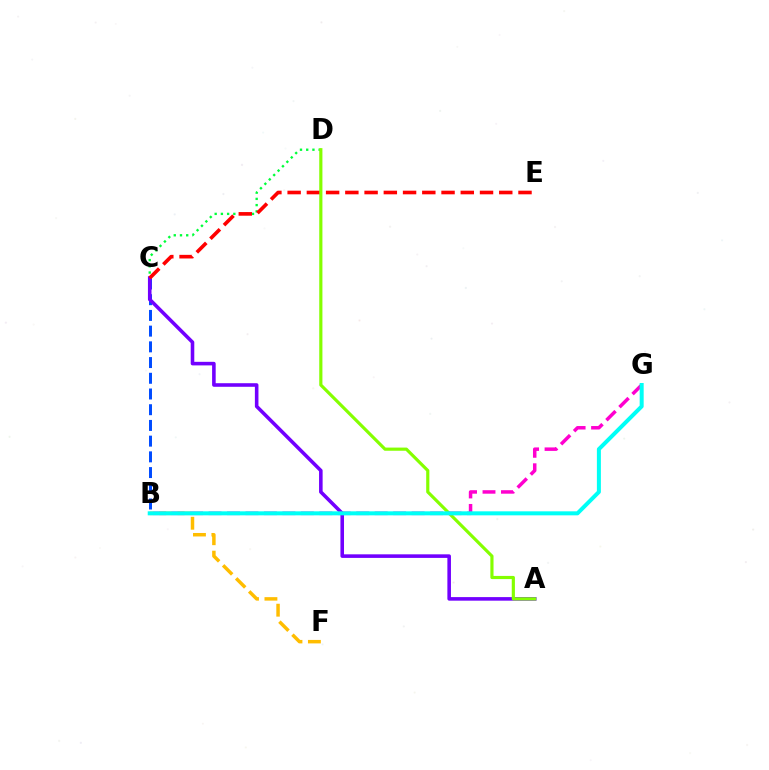{('C', 'D'): [{'color': '#00ff39', 'line_style': 'dotted', 'thickness': 1.69}], ('B', 'C'): [{'color': '#004bff', 'line_style': 'dashed', 'thickness': 2.13}], ('A', 'C'): [{'color': '#7200ff', 'line_style': 'solid', 'thickness': 2.57}], ('C', 'E'): [{'color': '#ff0000', 'line_style': 'dashed', 'thickness': 2.61}], ('A', 'D'): [{'color': '#84ff00', 'line_style': 'solid', 'thickness': 2.28}], ('B', 'G'): [{'color': '#ff00cf', 'line_style': 'dashed', 'thickness': 2.51}, {'color': '#00fff6', 'line_style': 'solid', 'thickness': 2.88}], ('B', 'F'): [{'color': '#ffbd00', 'line_style': 'dashed', 'thickness': 2.5}]}